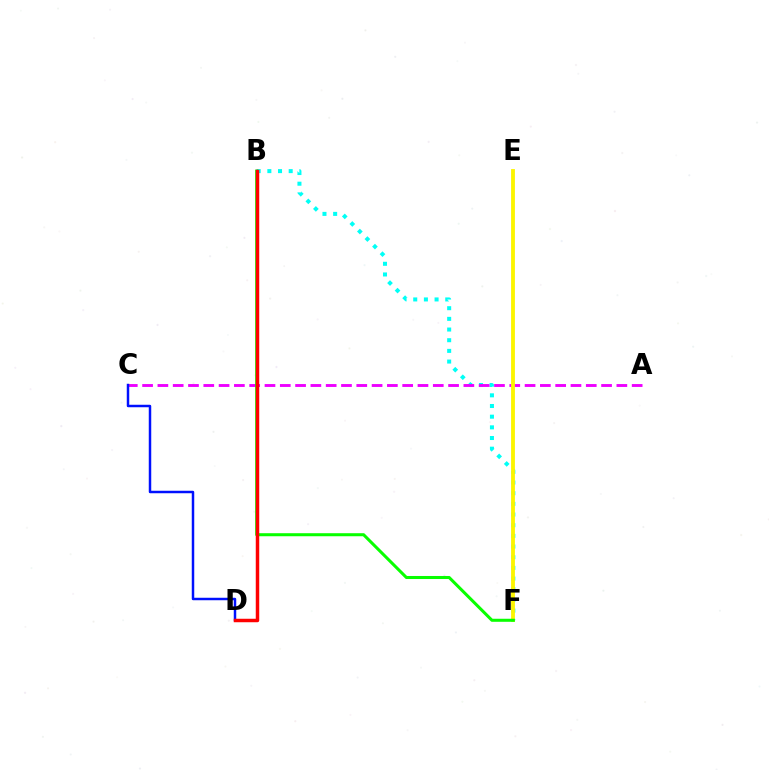{('B', 'F'): [{'color': '#00fff6', 'line_style': 'dotted', 'thickness': 2.9}, {'color': '#08ff00', 'line_style': 'solid', 'thickness': 2.19}], ('A', 'C'): [{'color': '#ee00ff', 'line_style': 'dashed', 'thickness': 2.08}], ('C', 'D'): [{'color': '#0010ff', 'line_style': 'solid', 'thickness': 1.78}], ('E', 'F'): [{'color': '#fcf500', 'line_style': 'solid', 'thickness': 2.76}], ('B', 'D'): [{'color': '#ff0000', 'line_style': 'solid', 'thickness': 2.5}]}